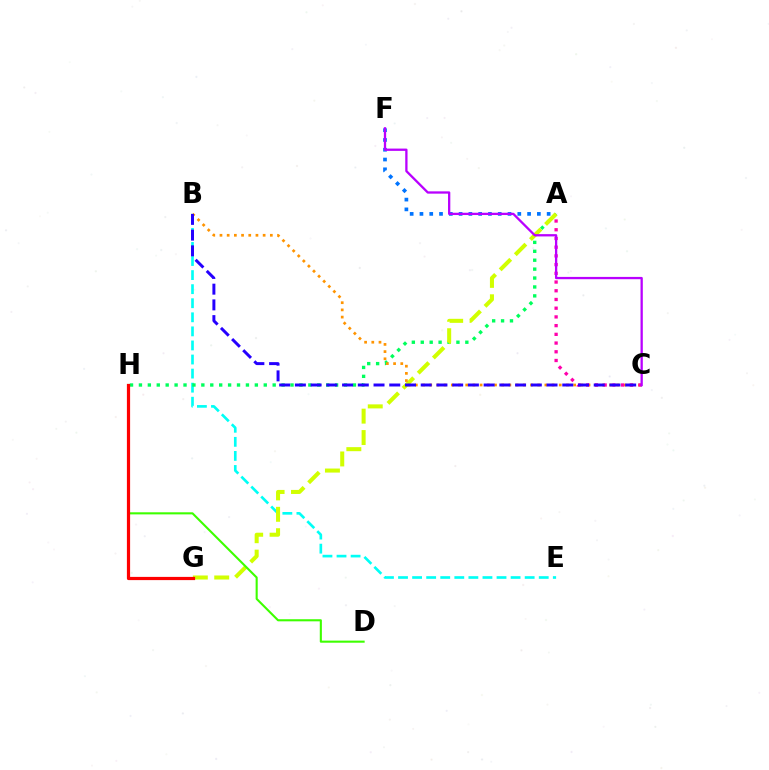{('B', 'E'): [{'color': '#00fff6', 'line_style': 'dashed', 'thickness': 1.91}], ('A', 'H'): [{'color': '#00ff5c', 'line_style': 'dotted', 'thickness': 2.42}], ('A', 'G'): [{'color': '#d1ff00', 'line_style': 'dashed', 'thickness': 2.91}], ('B', 'C'): [{'color': '#ff9400', 'line_style': 'dotted', 'thickness': 1.95}, {'color': '#2500ff', 'line_style': 'dashed', 'thickness': 2.14}], ('A', 'F'): [{'color': '#0074ff', 'line_style': 'dotted', 'thickness': 2.66}], ('A', 'C'): [{'color': '#ff00ac', 'line_style': 'dotted', 'thickness': 2.37}], ('D', 'H'): [{'color': '#3dff00', 'line_style': 'solid', 'thickness': 1.51}], ('G', 'H'): [{'color': '#ff0000', 'line_style': 'solid', 'thickness': 2.31}], ('C', 'F'): [{'color': '#b900ff', 'line_style': 'solid', 'thickness': 1.65}]}